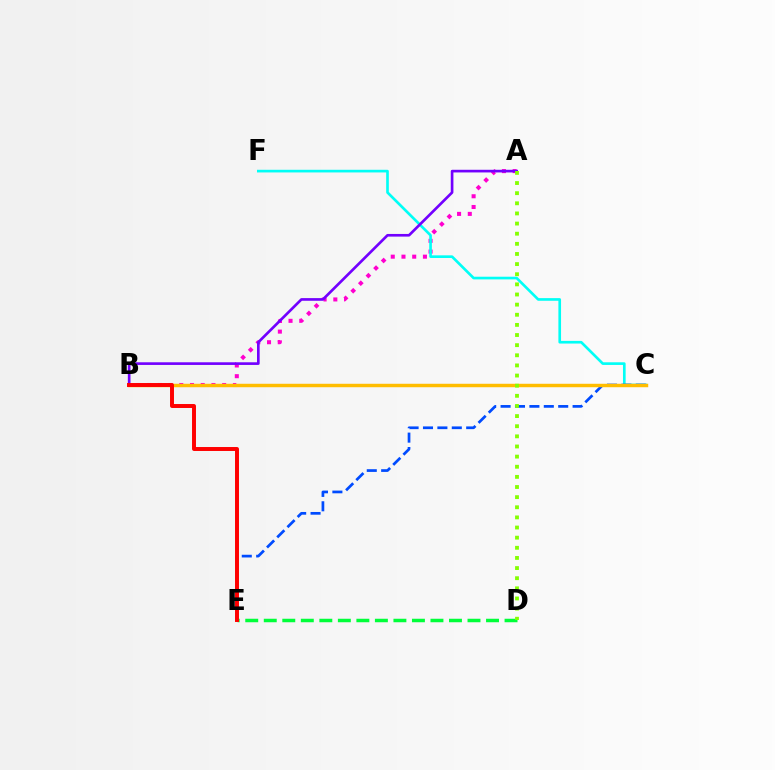{('A', 'B'): [{'color': '#ff00cf', 'line_style': 'dotted', 'thickness': 2.91}, {'color': '#7200ff', 'line_style': 'solid', 'thickness': 1.91}], ('D', 'E'): [{'color': '#00ff39', 'line_style': 'dashed', 'thickness': 2.52}], ('C', 'F'): [{'color': '#00fff6', 'line_style': 'solid', 'thickness': 1.91}], ('C', 'E'): [{'color': '#004bff', 'line_style': 'dashed', 'thickness': 1.96}], ('B', 'C'): [{'color': '#ffbd00', 'line_style': 'solid', 'thickness': 2.49}], ('A', 'D'): [{'color': '#84ff00', 'line_style': 'dotted', 'thickness': 2.75}], ('B', 'E'): [{'color': '#ff0000', 'line_style': 'solid', 'thickness': 2.85}]}